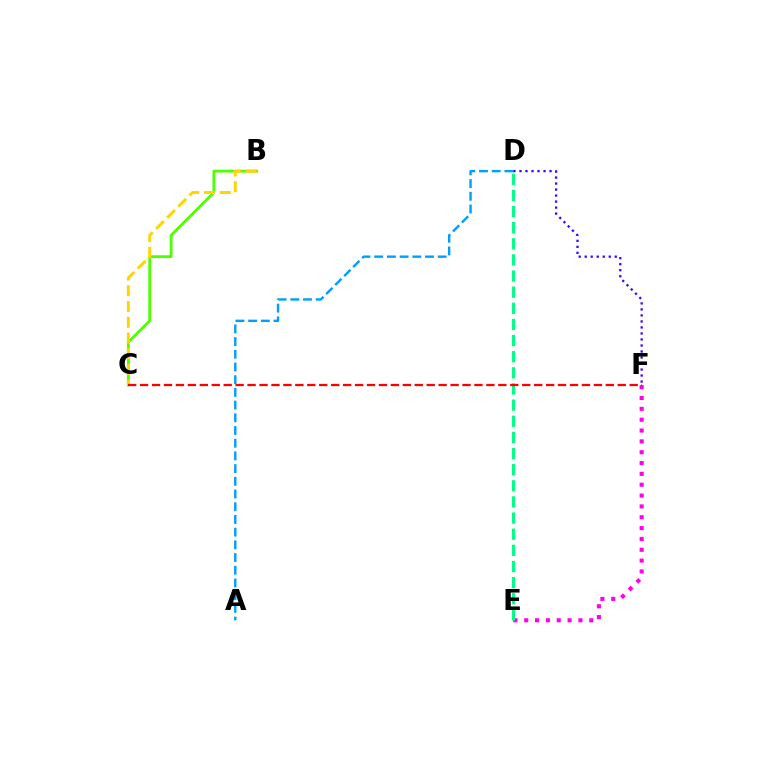{('A', 'D'): [{'color': '#009eff', 'line_style': 'dashed', 'thickness': 1.73}], ('B', 'C'): [{'color': '#4fff00', 'line_style': 'solid', 'thickness': 2.02}, {'color': '#ffd500', 'line_style': 'dashed', 'thickness': 2.14}], ('D', 'F'): [{'color': '#3700ff', 'line_style': 'dotted', 'thickness': 1.63}], ('E', 'F'): [{'color': '#ff00ed', 'line_style': 'dotted', 'thickness': 2.94}], ('D', 'E'): [{'color': '#00ff86', 'line_style': 'dashed', 'thickness': 2.19}], ('C', 'F'): [{'color': '#ff0000', 'line_style': 'dashed', 'thickness': 1.62}]}